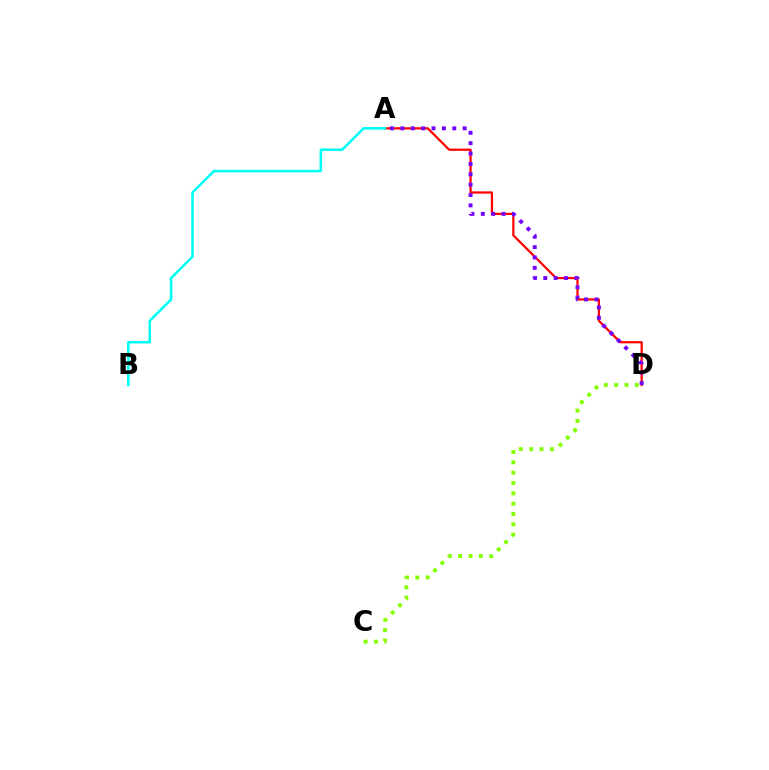{('A', 'D'): [{'color': '#ff0000', 'line_style': 'solid', 'thickness': 1.59}, {'color': '#7200ff', 'line_style': 'dotted', 'thickness': 2.82}], ('A', 'B'): [{'color': '#00fff6', 'line_style': 'solid', 'thickness': 1.84}], ('C', 'D'): [{'color': '#84ff00', 'line_style': 'dotted', 'thickness': 2.81}]}